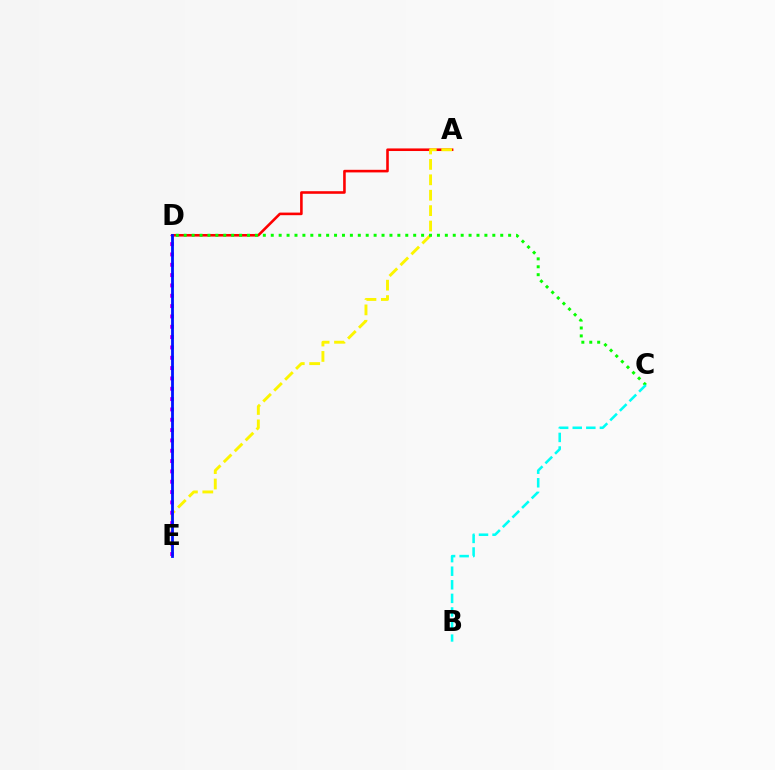{('A', 'D'): [{'color': '#ff0000', 'line_style': 'solid', 'thickness': 1.87}], ('A', 'E'): [{'color': '#fcf500', 'line_style': 'dashed', 'thickness': 2.09}], ('D', 'E'): [{'color': '#ee00ff', 'line_style': 'dotted', 'thickness': 2.81}, {'color': '#0010ff', 'line_style': 'solid', 'thickness': 2.01}], ('C', 'D'): [{'color': '#08ff00', 'line_style': 'dotted', 'thickness': 2.15}], ('B', 'C'): [{'color': '#00fff6', 'line_style': 'dashed', 'thickness': 1.85}]}